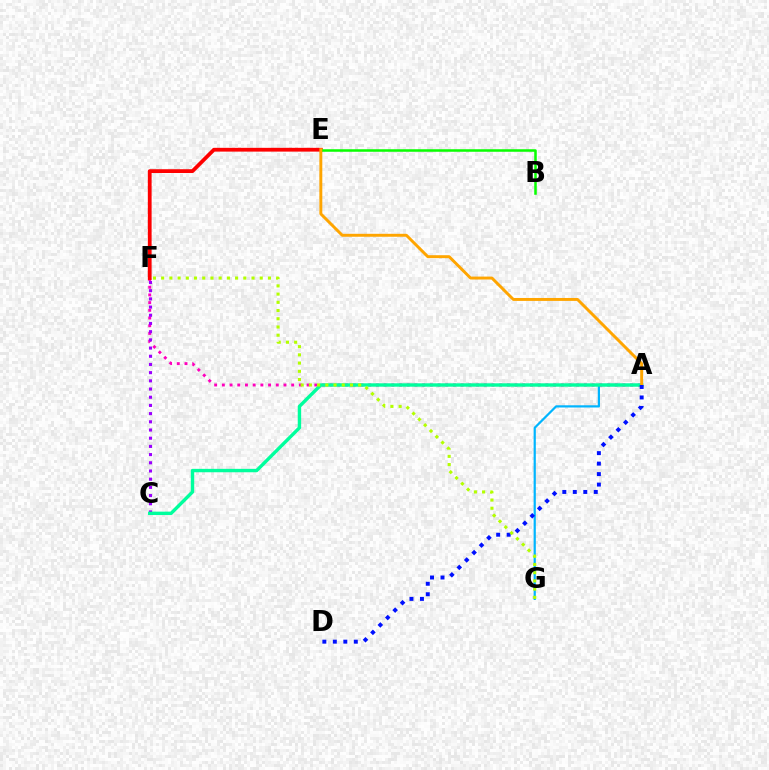{('A', 'G'): [{'color': '#00b5ff', 'line_style': 'solid', 'thickness': 1.59}], ('A', 'F'): [{'color': '#ff00bd', 'line_style': 'dotted', 'thickness': 2.09}], ('E', 'F'): [{'color': '#ff0000', 'line_style': 'solid', 'thickness': 2.72}], ('C', 'F'): [{'color': '#9b00ff', 'line_style': 'dotted', 'thickness': 2.23}], ('B', 'E'): [{'color': '#08ff00', 'line_style': 'solid', 'thickness': 1.82}], ('A', 'C'): [{'color': '#00ff9d', 'line_style': 'solid', 'thickness': 2.45}], ('A', 'E'): [{'color': '#ffa500', 'line_style': 'solid', 'thickness': 2.11}], ('A', 'D'): [{'color': '#0010ff', 'line_style': 'dotted', 'thickness': 2.85}], ('F', 'G'): [{'color': '#b3ff00', 'line_style': 'dotted', 'thickness': 2.23}]}